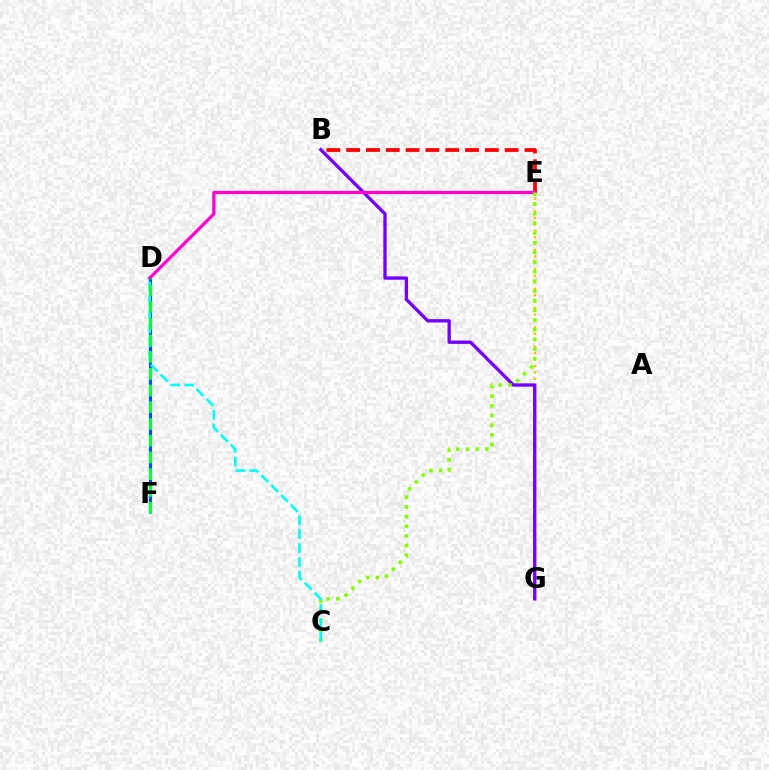{('E', 'G'): [{'color': '#ffbd00', 'line_style': 'dotted', 'thickness': 1.75}], ('B', 'G'): [{'color': '#7200ff', 'line_style': 'solid', 'thickness': 2.4}], ('B', 'E'): [{'color': '#ff0000', 'line_style': 'dashed', 'thickness': 2.69}], ('D', 'E'): [{'color': '#ff00cf', 'line_style': 'solid', 'thickness': 2.33}], ('C', 'E'): [{'color': '#84ff00', 'line_style': 'dotted', 'thickness': 2.63}], ('D', 'F'): [{'color': '#004bff', 'line_style': 'dashed', 'thickness': 2.25}, {'color': '#00ff39', 'line_style': 'dashed', 'thickness': 2.27}], ('C', 'D'): [{'color': '#00fff6', 'line_style': 'dashed', 'thickness': 1.89}]}